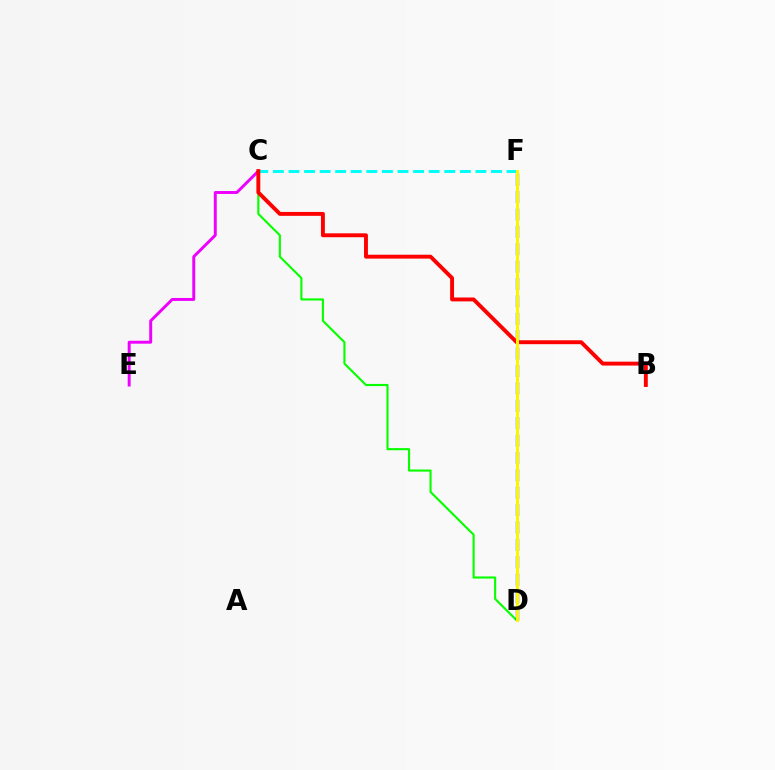{('C', 'D'): [{'color': '#08ff00', 'line_style': 'solid', 'thickness': 1.53}], ('C', 'E'): [{'color': '#ee00ff', 'line_style': 'solid', 'thickness': 2.12}], ('D', 'F'): [{'color': '#0010ff', 'line_style': 'dashed', 'thickness': 2.36}, {'color': '#fcf500', 'line_style': 'solid', 'thickness': 2.15}], ('C', 'F'): [{'color': '#00fff6', 'line_style': 'dashed', 'thickness': 2.12}], ('B', 'C'): [{'color': '#ff0000', 'line_style': 'solid', 'thickness': 2.81}]}